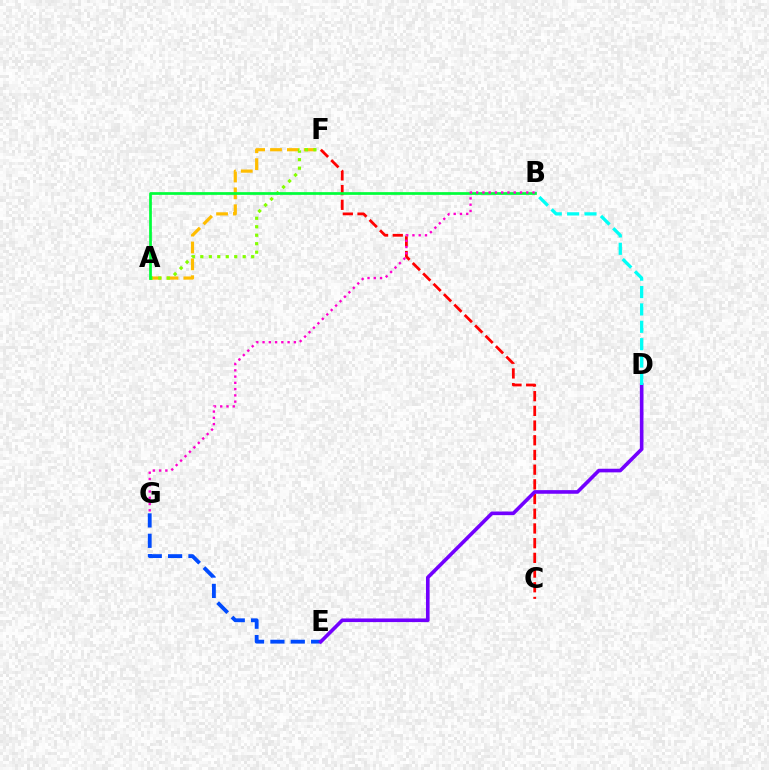{('E', 'G'): [{'color': '#004bff', 'line_style': 'dashed', 'thickness': 2.76}], ('C', 'F'): [{'color': '#ff0000', 'line_style': 'dashed', 'thickness': 2.0}], ('D', 'E'): [{'color': '#7200ff', 'line_style': 'solid', 'thickness': 2.61}], ('A', 'F'): [{'color': '#ffbd00', 'line_style': 'dashed', 'thickness': 2.29}, {'color': '#84ff00', 'line_style': 'dotted', 'thickness': 2.3}], ('B', 'D'): [{'color': '#00fff6', 'line_style': 'dashed', 'thickness': 2.36}], ('A', 'B'): [{'color': '#00ff39', 'line_style': 'solid', 'thickness': 1.96}], ('B', 'G'): [{'color': '#ff00cf', 'line_style': 'dotted', 'thickness': 1.7}]}